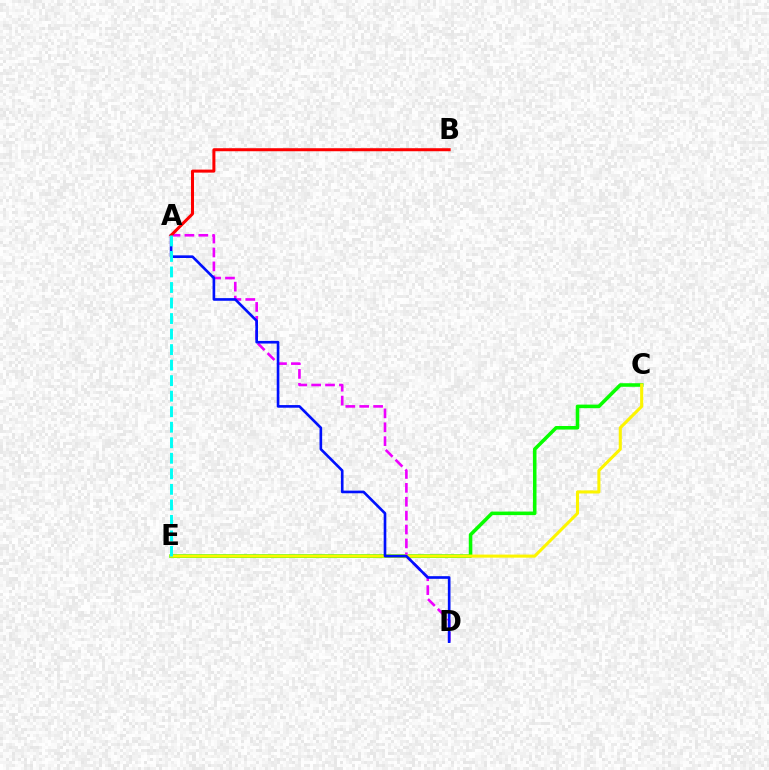{('C', 'E'): [{'color': '#08ff00', 'line_style': 'solid', 'thickness': 2.56}, {'color': '#fcf500', 'line_style': 'solid', 'thickness': 2.22}], ('A', 'D'): [{'color': '#ee00ff', 'line_style': 'dashed', 'thickness': 1.89}, {'color': '#0010ff', 'line_style': 'solid', 'thickness': 1.91}], ('A', 'B'): [{'color': '#ff0000', 'line_style': 'solid', 'thickness': 2.18}], ('A', 'E'): [{'color': '#00fff6', 'line_style': 'dashed', 'thickness': 2.11}]}